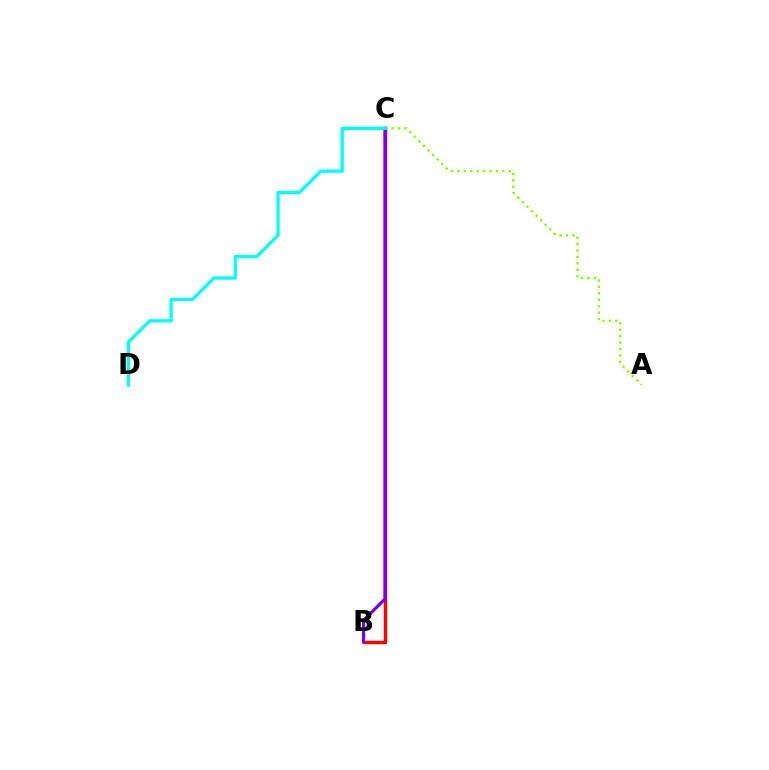{('B', 'C'): [{'color': '#ff0000', 'line_style': 'solid', 'thickness': 2.48}, {'color': '#7200ff', 'line_style': 'solid', 'thickness': 2.27}], ('A', 'C'): [{'color': '#84ff00', 'line_style': 'dotted', 'thickness': 1.74}], ('C', 'D'): [{'color': '#00fff6', 'line_style': 'solid', 'thickness': 2.36}]}